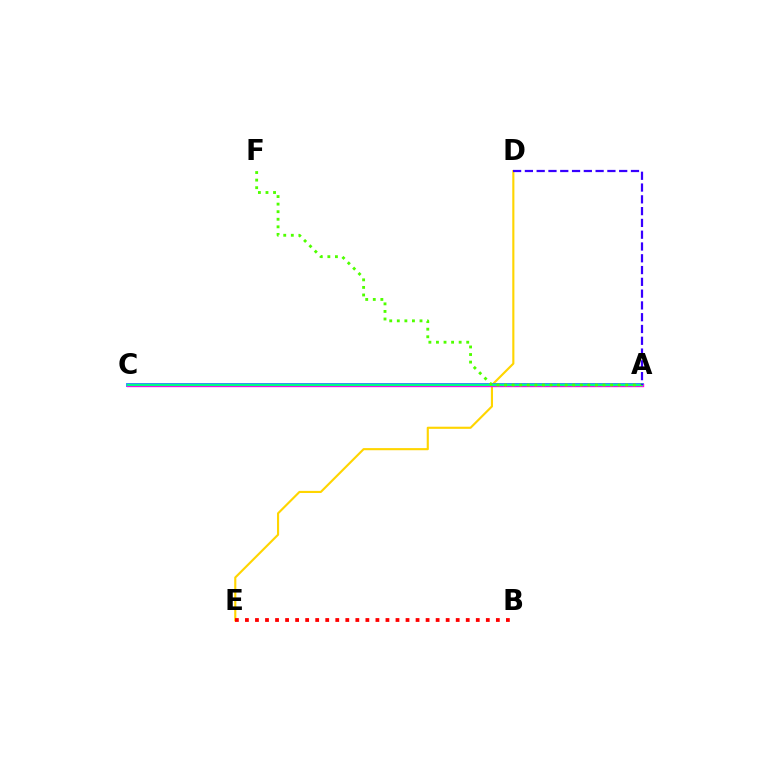{('D', 'E'): [{'color': '#ffd500', 'line_style': 'solid', 'thickness': 1.53}], ('A', 'C'): [{'color': '#009eff', 'line_style': 'solid', 'thickness': 2.75}, {'color': '#ff00ed', 'line_style': 'solid', 'thickness': 2.44}, {'color': '#00ff86', 'line_style': 'solid', 'thickness': 1.55}], ('B', 'E'): [{'color': '#ff0000', 'line_style': 'dotted', 'thickness': 2.73}], ('A', 'F'): [{'color': '#4fff00', 'line_style': 'dotted', 'thickness': 2.06}], ('A', 'D'): [{'color': '#3700ff', 'line_style': 'dashed', 'thickness': 1.6}]}